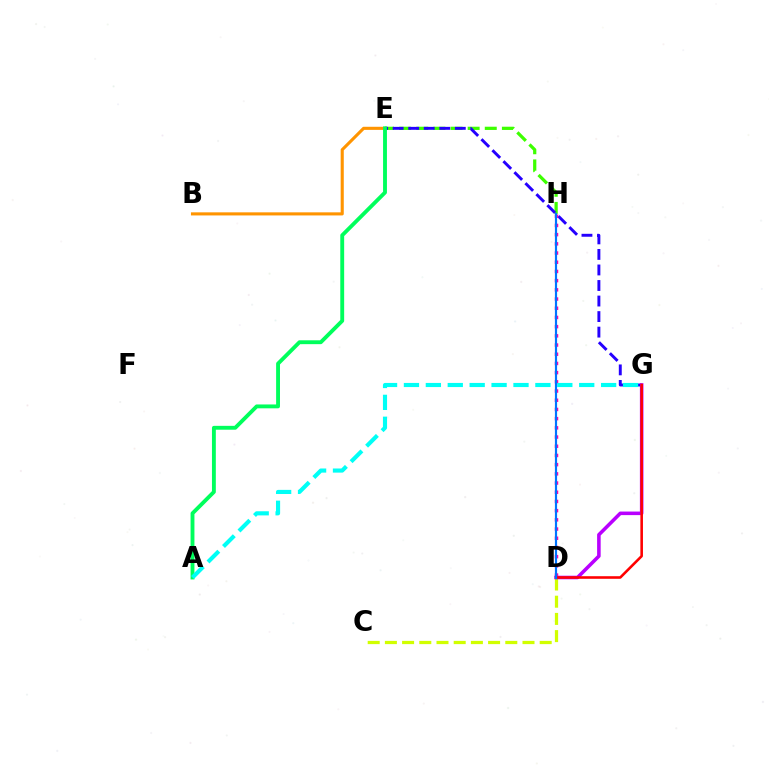{('C', 'D'): [{'color': '#d1ff00', 'line_style': 'dashed', 'thickness': 2.34}], ('E', 'H'): [{'color': '#3dff00', 'line_style': 'dashed', 'thickness': 2.33}], ('B', 'E'): [{'color': '#ff9400', 'line_style': 'solid', 'thickness': 2.23}], ('E', 'G'): [{'color': '#2500ff', 'line_style': 'dashed', 'thickness': 2.11}], ('D', 'H'): [{'color': '#ff00ac', 'line_style': 'dotted', 'thickness': 2.5}, {'color': '#0074ff', 'line_style': 'solid', 'thickness': 1.56}], ('D', 'G'): [{'color': '#b900ff', 'line_style': 'solid', 'thickness': 2.56}, {'color': '#ff0000', 'line_style': 'solid', 'thickness': 1.86}], ('A', 'E'): [{'color': '#00ff5c', 'line_style': 'solid', 'thickness': 2.78}], ('A', 'G'): [{'color': '#00fff6', 'line_style': 'dashed', 'thickness': 2.98}]}